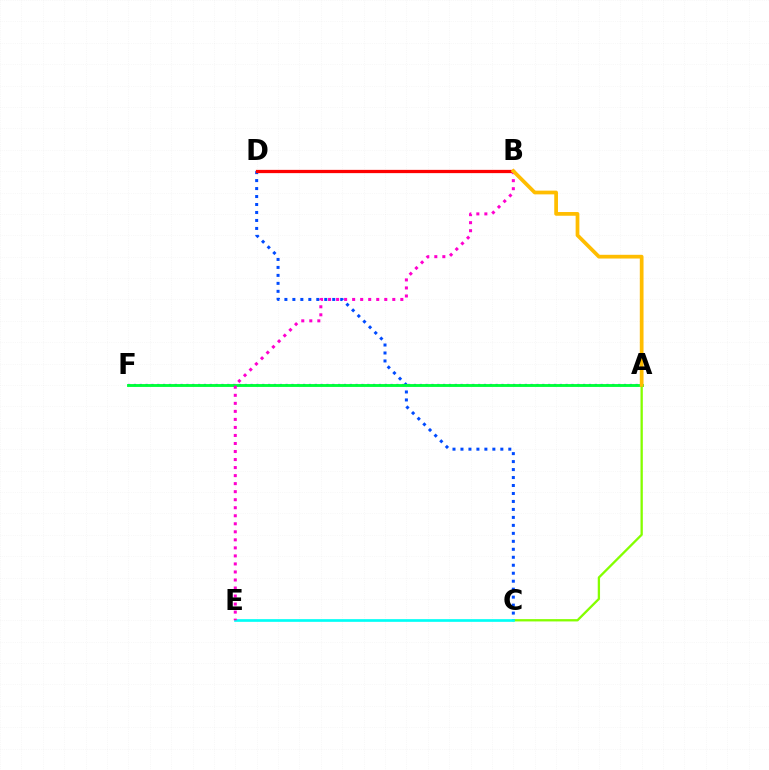{('A', 'F'): [{'color': '#7200ff', 'line_style': 'dotted', 'thickness': 1.59}, {'color': '#00ff39', 'line_style': 'solid', 'thickness': 2.07}], ('A', 'C'): [{'color': '#84ff00', 'line_style': 'solid', 'thickness': 1.66}], ('C', 'D'): [{'color': '#004bff', 'line_style': 'dotted', 'thickness': 2.17}], ('B', 'D'): [{'color': '#ff0000', 'line_style': 'solid', 'thickness': 2.35}], ('C', 'E'): [{'color': '#00fff6', 'line_style': 'solid', 'thickness': 1.93}], ('B', 'E'): [{'color': '#ff00cf', 'line_style': 'dotted', 'thickness': 2.18}], ('A', 'B'): [{'color': '#ffbd00', 'line_style': 'solid', 'thickness': 2.69}]}